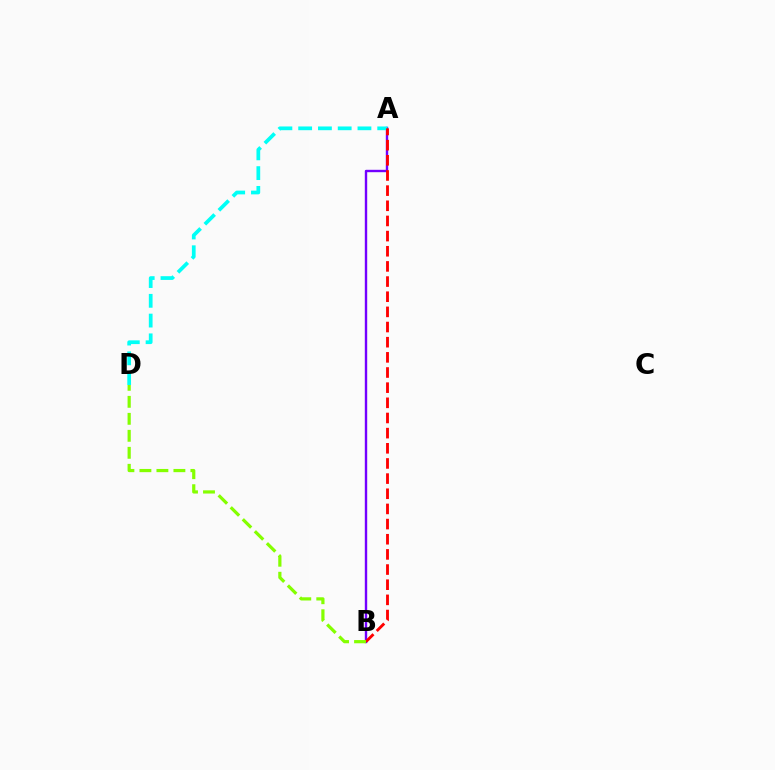{('A', 'B'): [{'color': '#7200ff', 'line_style': 'solid', 'thickness': 1.72}, {'color': '#ff0000', 'line_style': 'dashed', 'thickness': 2.06}], ('A', 'D'): [{'color': '#00fff6', 'line_style': 'dashed', 'thickness': 2.68}], ('B', 'D'): [{'color': '#84ff00', 'line_style': 'dashed', 'thickness': 2.31}]}